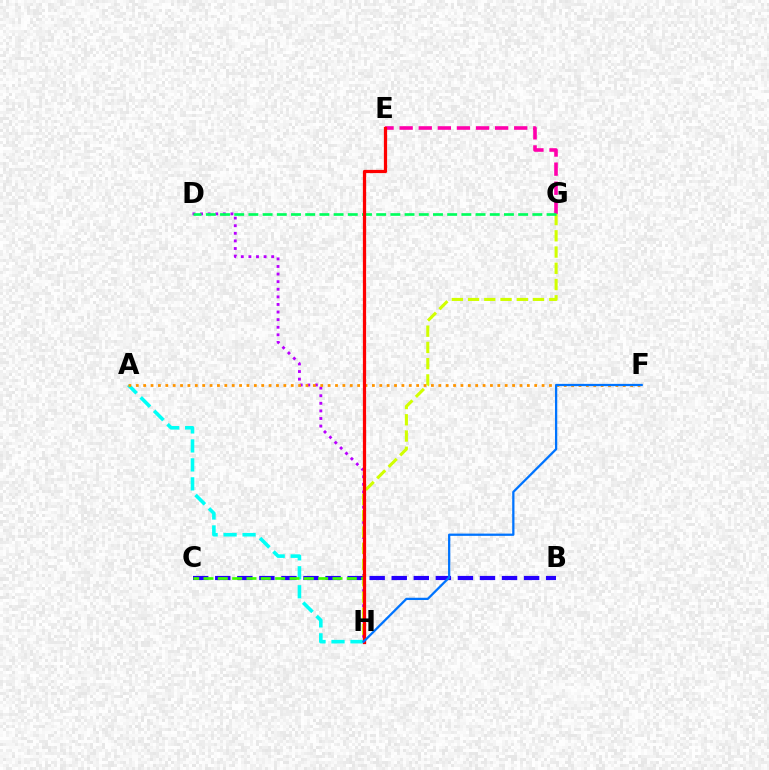{('D', 'H'): [{'color': '#b900ff', 'line_style': 'dotted', 'thickness': 2.06}], ('E', 'G'): [{'color': '#ff00ac', 'line_style': 'dashed', 'thickness': 2.59}], ('G', 'H'): [{'color': '#d1ff00', 'line_style': 'dashed', 'thickness': 2.21}], ('B', 'C'): [{'color': '#2500ff', 'line_style': 'dashed', 'thickness': 3.0}], ('D', 'G'): [{'color': '#00ff5c', 'line_style': 'dashed', 'thickness': 1.93}], ('A', 'H'): [{'color': '#00fff6', 'line_style': 'dashed', 'thickness': 2.58}], ('A', 'F'): [{'color': '#ff9400', 'line_style': 'dotted', 'thickness': 2.0}], ('C', 'H'): [{'color': '#3dff00', 'line_style': 'dashed', 'thickness': 1.95}], ('E', 'H'): [{'color': '#ff0000', 'line_style': 'solid', 'thickness': 2.33}], ('F', 'H'): [{'color': '#0074ff', 'line_style': 'solid', 'thickness': 1.63}]}